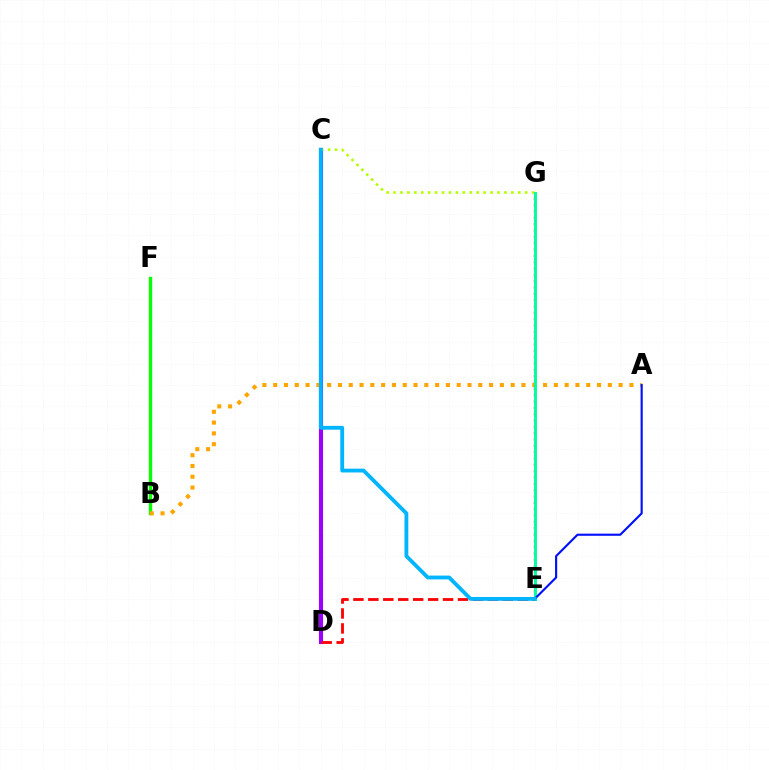{('C', 'D'): [{'color': '#9b00ff', 'line_style': 'solid', 'thickness': 2.96}], ('B', 'F'): [{'color': '#08ff00', 'line_style': 'solid', 'thickness': 2.41}], ('E', 'G'): [{'color': '#ff00bd', 'line_style': 'dotted', 'thickness': 1.72}, {'color': '#00ff9d', 'line_style': 'solid', 'thickness': 2.11}], ('A', 'B'): [{'color': '#ffa500', 'line_style': 'dotted', 'thickness': 2.93}], ('D', 'E'): [{'color': '#ff0000', 'line_style': 'dashed', 'thickness': 2.03}], ('C', 'G'): [{'color': '#b3ff00', 'line_style': 'dotted', 'thickness': 1.88}], ('A', 'E'): [{'color': '#0010ff', 'line_style': 'solid', 'thickness': 1.54}], ('C', 'E'): [{'color': '#00b5ff', 'line_style': 'solid', 'thickness': 2.76}]}